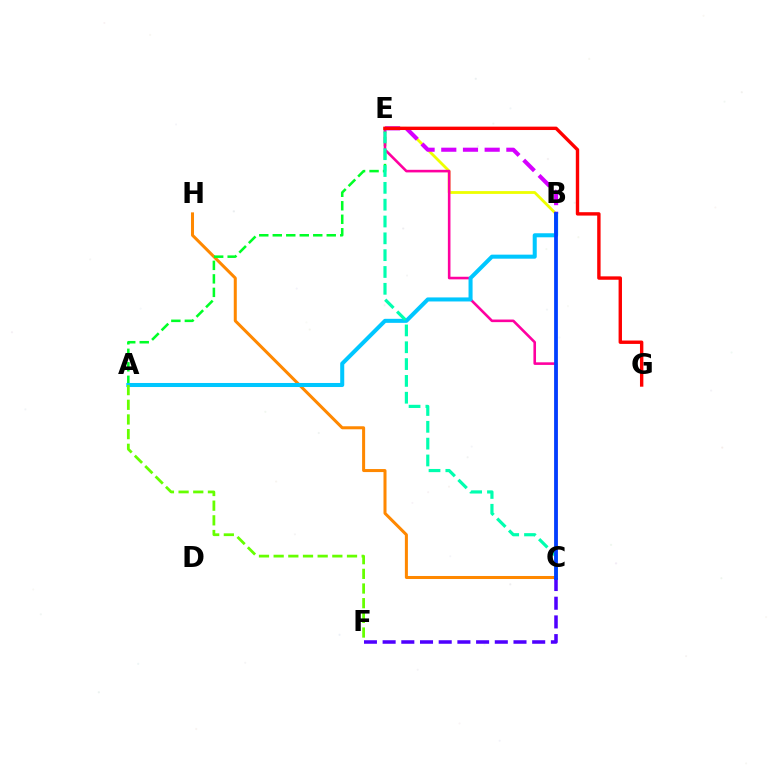{('C', 'H'): [{'color': '#ff8800', 'line_style': 'solid', 'thickness': 2.18}], ('A', 'E'): [{'color': '#00ff27', 'line_style': 'dashed', 'thickness': 1.83}], ('B', 'E'): [{'color': '#eeff00', 'line_style': 'solid', 'thickness': 2.01}, {'color': '#d600ff', 'line_style': 'dashed', 'thickness': 2.95}], ('C', 'E'): [{'color': '#ff00a0', 'line_style': 'solid', 'thickness': 1.87}, {'color': '#00ffaf', 'line_style': 'dashed', 'thickness': 2.29}], ('C', 'F'): [{'color': '#4f00ff', 'line_style': 'dashed', 'thickness': 2.54}], ('A', 'B'): [{'color': '#00c7ff', 'line_style': 'solid', 'thickness': 2.91}], ('E', 'G'): [{'color': '#ff0000', 'line_style': 'solid', 'thickness': 2.44}], ('A', 'F'): [{'color': '#66ff00', 'line_style': 'dashed', 'thickness': 1.99}], ('B', 'C'): [{'color': '#003fff', 'line_style': 'solid', 'thickness': 2.71}]}